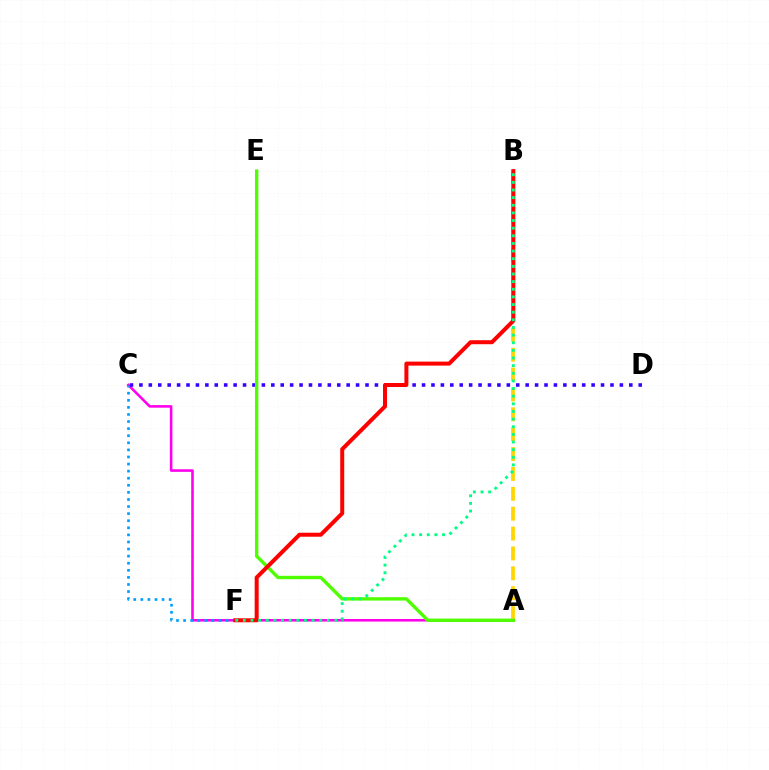{('A', 'C'): [{'color': '#ff00ed', 'line_style': 'solid', 'thickness': 1.86}], ('C', 'D'): [{'color': '#3700ff', 'line_style': 'dotted', 'thickness': 2.56}], ('A', 'B'): [{'color': '#ffd500', 'line_style': 'dashed', 'thickness': 2.7}], ('C', 'F'): [{'color': '#009eff', 'line_style': 'dotted', 'thickness': 1.92}], ('A', 'E'): [{'color': '#4fff00', 'line_style': 'solid', 'thickness': 2.43}], ('B', 'F'): [{'color': '#ff0000', 'line_style': 'solid', 'thickness': 2.88}, {'color': '#00ff86', 'line_style': 'dotted', 'thickness': 2.07}]}